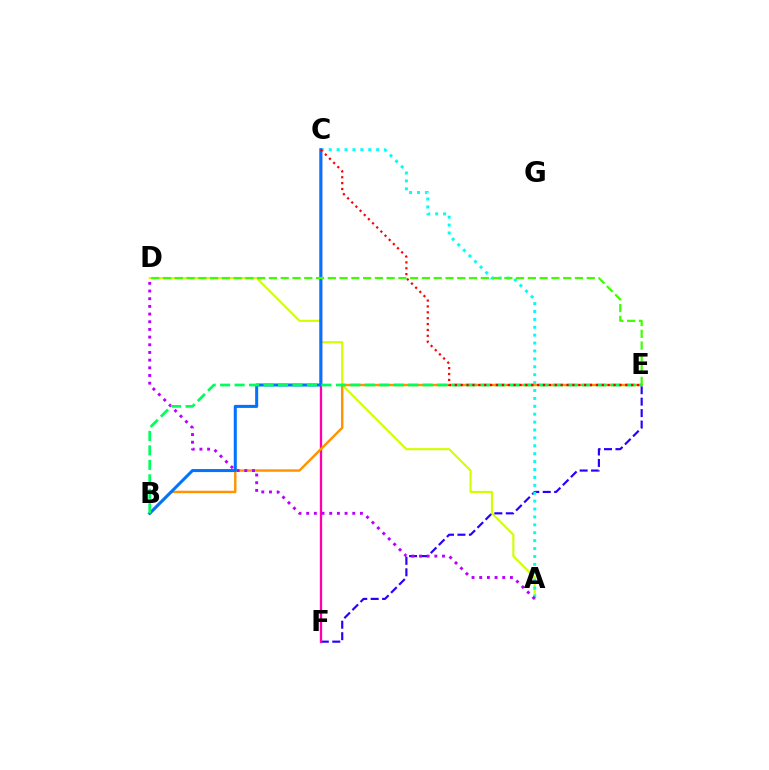{('A', 'D'): [{'color': '#d1ff00', 'line_style': 'solid', 'thickness': 1.52}, {'color': '#b900ff', 'line_style': 'dotted', 'thickness': 2.09}], ('E', 'F'): [{'color': '#2500ff', 'line_style': 'dashed', 'thickness': 1.55}], ('C', 'F'): [{'color': '#ff00ac', 'line_style': 'solid', 'thickness': 1.66}], ('B', 'E'): [{'color': '#ff9400', 'line_style': 'solid', 'thickness': 1.75}, {'color': '#00ff5c', 'line_style': 'dashed', 'thickness': 1.97}], ('A', 'C'): [{'color': '#00fff6', 'line_style': 'dotted', 'thickness': 2.15}], ('B', 'C'): [{'color': '#0074ff', 'line_style': 'solid', 'thickness': 2.18}], ('D', 'E'): [{'color': '#3dff00', 'line_style': 'dashed', 'thickness': 1.6}], ('C', 'E'): [{'color': '#ff0000', 'line_style': 'dotted', 'thickness': 1.6}]}